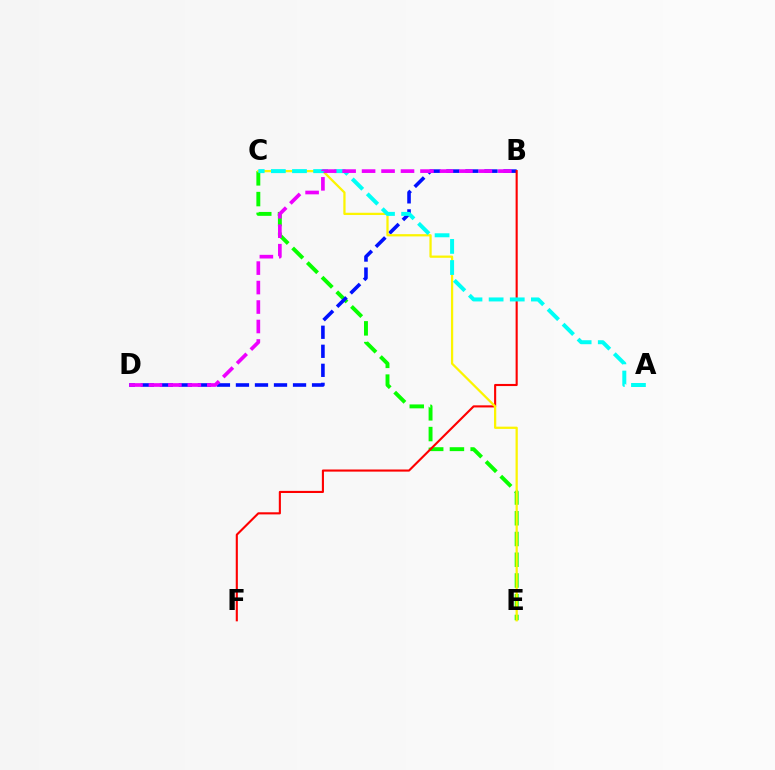{('C', 'E'): [{'color': '#08ff00', 'line_style': 'dashed', 'thickness': 2.82}, {'color': '#fcf500', 'line_style': 'solid', 'thickness': 1.62}], ('B', 'D'): [{'color': '#0010ff', 'line_style': 'dashed', 'thickness': 2.58}, {'color': '#ee00ff', 'line_style': 'dashed', 'thickness': 2.64}], ('B', 'F'): [{'color': '#ff0000', 'line_style': 'solid', 'thickness': 1.52}], ('A', 'C'): [{'color': '#00fff6', 'line_style': 'dashed', 'thickness': 2.87}]}